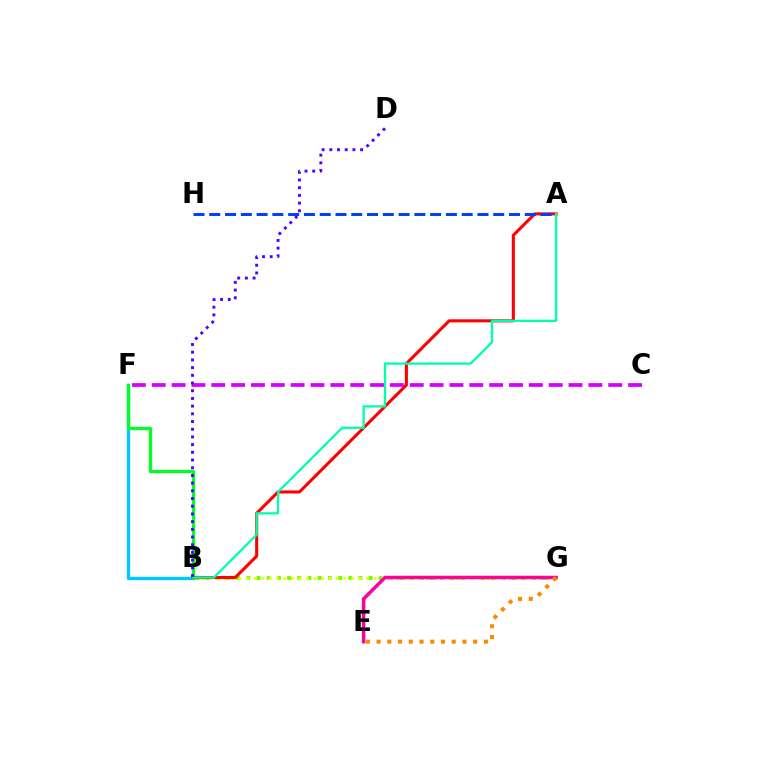{('B', 'G'): [{'color': '#66ff00', 'line_style': 'dotted', 'thickness': 2.77}, {'color': '#eeff00', 'line_style': 'dotted', 'thickness': 2.04}], ('B', 'F'): [{'color': '#00c7ff', 'line_style': 'solid', 'thickness': 2.43}, {'color': '#00ff27', 'line_style': 'solid', 'thickness': 2.35}], ('E', 'G'): [{'color': '#ff00a0', 'line_style': 'solid', 'thickness': 2.52}, {'color': '#ff8800', 'line_style': 'dotted', 'thickness': 2.92}], ('A', 'B'): [{'color': '#ff0000', 'line_style': 'solid', 'thickness': 2.21}, {'color': '#00ffaf', 'line_style': 'solid', 'thickness': 1.65}], ('C', 'F'): [{'color': '#d600ff', 'line_style': 'dashed', 'thickness': 2.7}], ('A', 'H'): [{'color': '#003fff', 'line_style': 'dashed', 'thickness': 2.14}], ('B', 'D'): [{'color': '#4f00ff', 'line_style': 'dotted', 'thickness': 2.09}]}